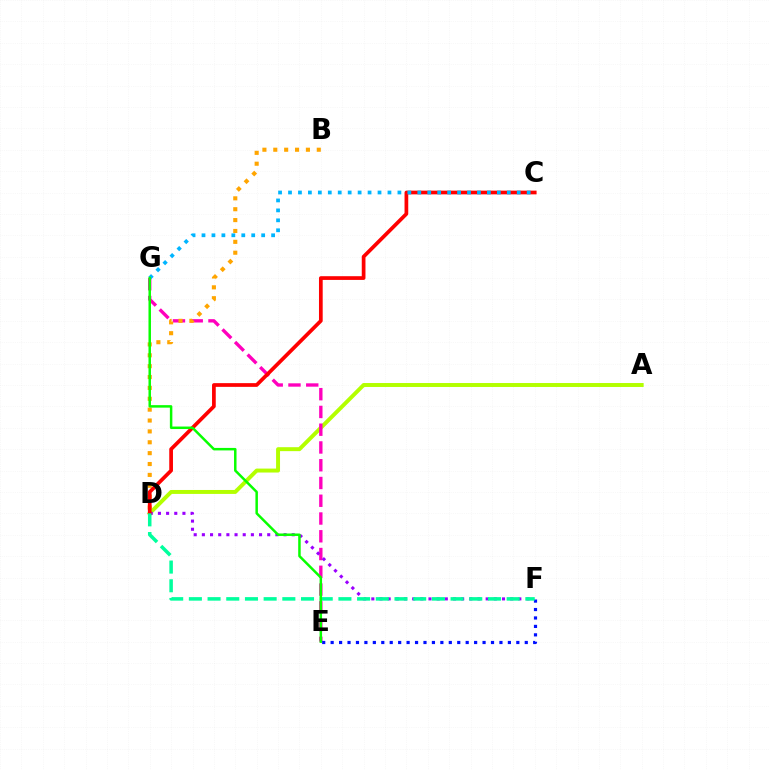{('A', 'D'): [{'color': '#b3ff00', 'line_style': 'solid', 'thickness': 2.84}], ('E', 'G'): [{'color': '#ff00bd', 'line_style': 'dashed', 'thickness': 2.41}, {'color': '#08ff00', 'line_style': 'solid', 'thickness': 1.79}], ('B', 'D'): [{'color': '#ffa500', 'line_style': 'dotted', 'thickness': 2.95}], ('D', 'F'): [{'color': '#9b00ff', 'line_style': 'dotted', 'thickness': 2.22}, {'color': '#00ff9d', 'line_style': 'dashed', 'thickness': 2.54}], ('C', 'D'): [{'color': '#ff0000', 'line_style': 'solid', 'thickness': 2.68}], ('C', 'G'): [{'color': '#00b5ff', 'line_style': 'dotted', 'thickness': 2.7}], ('E', 'F'): [{'color': '#0010ff', 'line_style': 'dotted', 'thickness': 2.29}]}